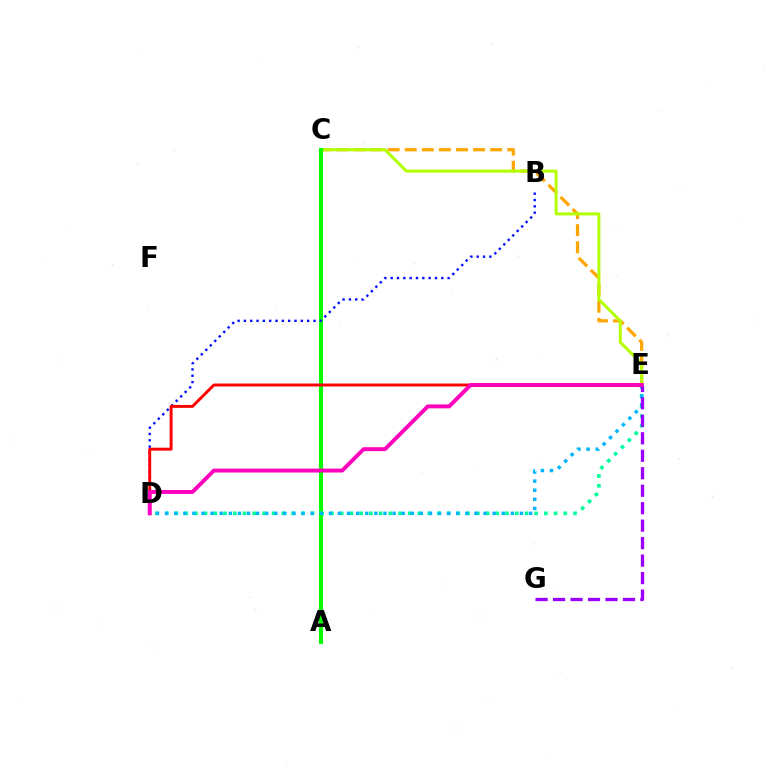{('C', 'E'): [{'color': '#ffa500', 'line_style': 'dashed', 'thickness': 2.32}, {'color': '#b3ff00', 'line_style': 'solid', 'thickness': 2.17}], ('A', 'C'): [{'color': '#08ff00', 'line_style': 'solid', 'thickness': 2.93}], ('D', 'E'): [{'color': '#00ff9d', 'line_style': 'dotted', 'thickness': 2.64}, {'color': '#ff0000', 'line_style': 'solid', 'thickness': 2.1}, {'color': '#00b5ff', 'line_style': 'dotted', 'thickness': 2.47}, {'color': '#ff00bd', 'line_style': 'solid', 'thickness': 2.83}], ('B', 'D'): [{'color': '#0010ff', 'line_style': 'dotted', 'thickness': 1.72}], ('E', 'G'): [{'color': '#9b00ff', 'line_style': 'dashed', 'thickness': 2.37}]}